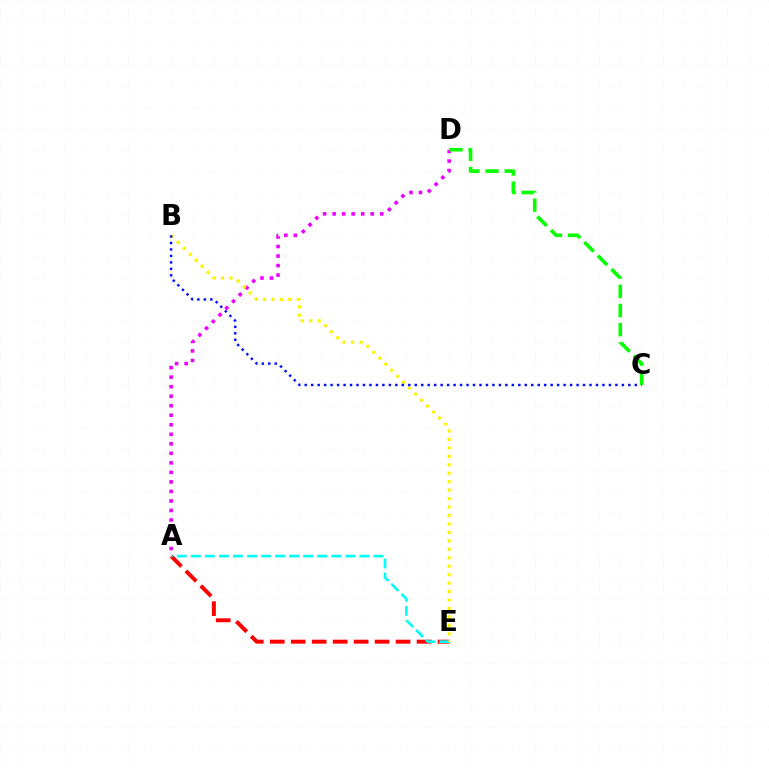{('A', 'E'): [{'color': '#ff0000', 'line_style': 'dashed', 'thickness': 2.85}, {'color': '#00fff6', 'line_style': 'dashed', 'thickness': 1.91}], ('A', 'D'): [{'color': '#ee00ff', 'line_style': 'dotted', 'thickness': 2.59}], ('B', 'E'): [{'color': '#fcf500', 'line_style': 'dotted', 'thickness': 2.3}], ('C', 'D'): [{'color': '#08ff00', 'line_style': 'dashed', 'thickness': 2.6}], ('B', 'C'): [{'color': '#0010ff', 'line_style': 'dotted', 'thickness': 1.76}]}